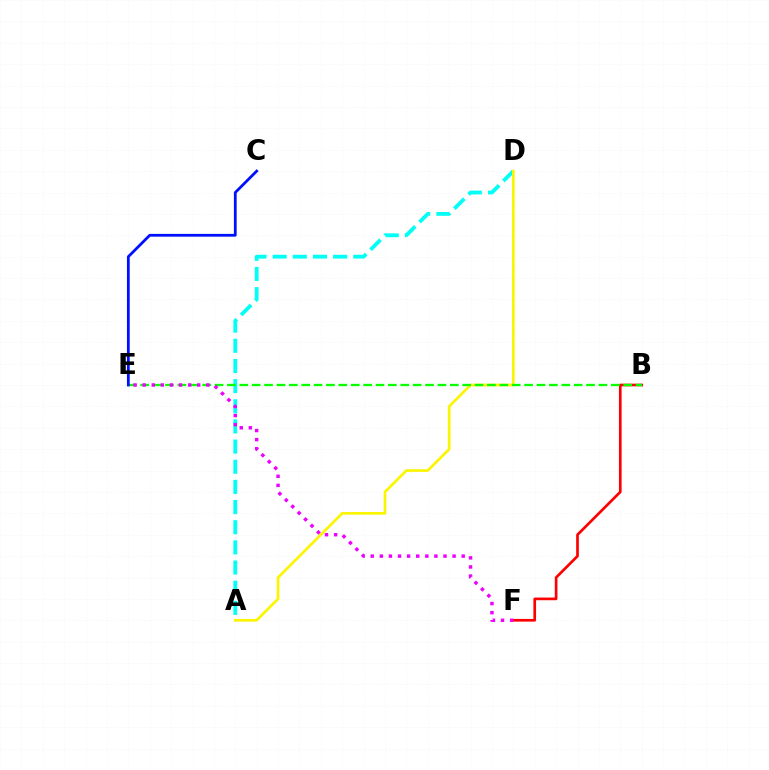{('A', 'D'): [{'color': '#00fff6', 'line_style': 'dashed', 'thickness': 2.74}, {'color': '#fcf500', 'line_style': 'solid', 'thickness': 1.94}], ('B', 'F'): [{'color': '#ff0000', 'line_style': 'solid', 'thickness': 1.93}], ('B', 'E'): [{'color': '#08ff00', 'line_style': 'dashed', 'thickness': 1.68}], ('E', 'F'): [{'color': '#ee00ff', 'line_style': 'dotted', 'thickness': 2.47}], ('C', 'E'): [{'color': '#0010ff', 'line_style': 'solid', 'thickness': 2.0}]}